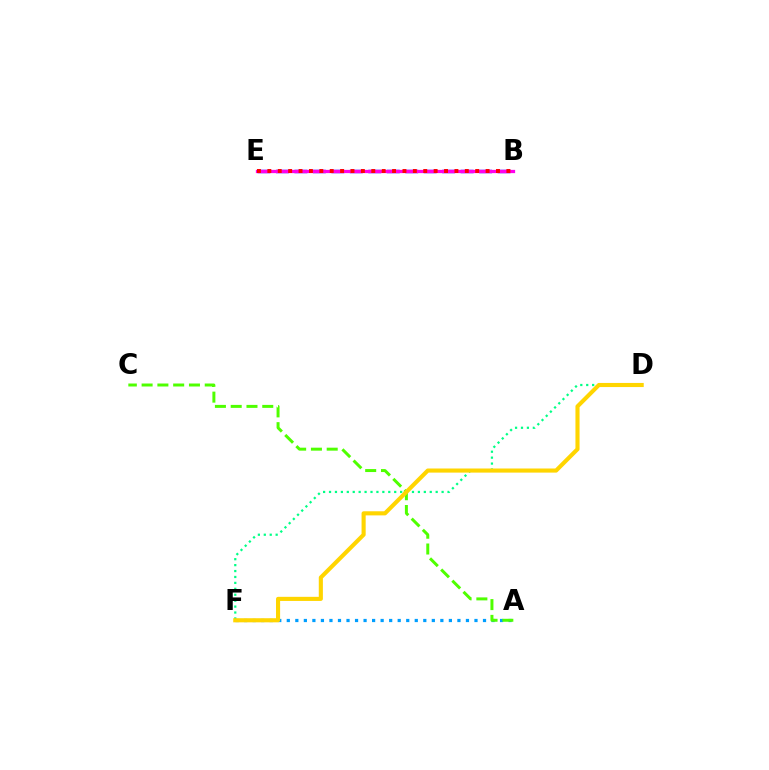{('D', 'F'): [{'color': '#00ff86', 'line_style': 'dotted', 'thickness': 1.61}, {'color': '#ffd500', 'line_style': 'solid', 'thickness': 2.96}], ('B', 'E'): [{'color': '#3700ff', 'line_style': 'dashed', 'thickness': 2.51}, {'color': '#ff00ed', 'line_style': 'solid', 'thickness': 2.35}, {'color': '#ff0000', 'line_style': 'dotted', 'thickness': 2.82}], ('A', 'F'): [{'color': '#009eff', 'line_style': 'dotted', 'thickness': 2.32}], ('A', 'C'): [{'color': '#4fff00', 'line_style': 'dashed', 'thickness': 2.14}]}